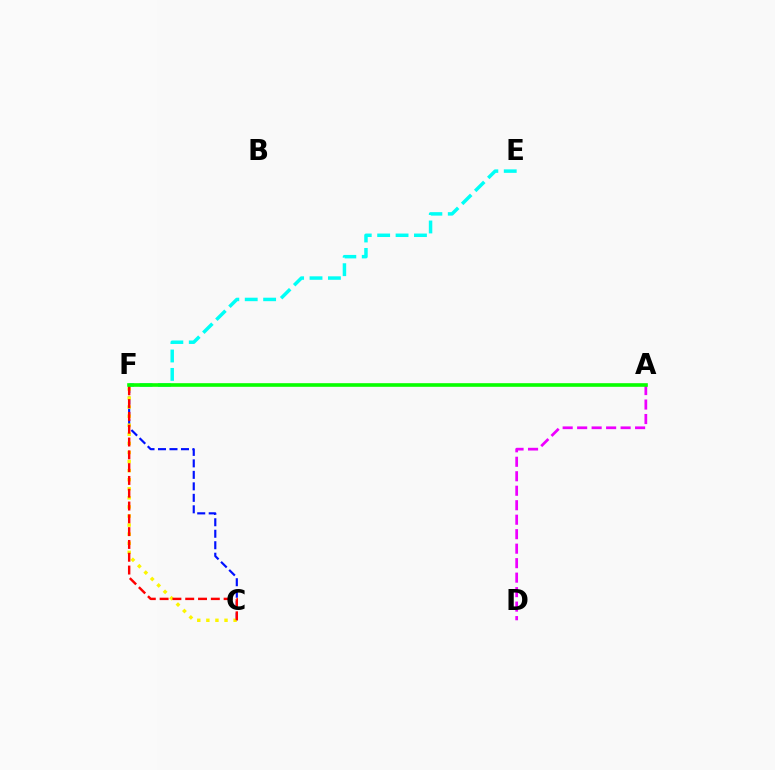{('E', 'F'): [{'color': '#00fff6', 'line_style': 'dashed', 'thickness': 2.5}], ('C', 'F'): [{'color': '#0010ff', 'line_style': 'dashed', 'thickness': 1.56}, {'color': '#fcf500', 'line_style': 'dotted', 'thickness': 2.47}, {'color': '#ff0000', 'line_style': 'dashed', 'thickness': 1.74}], ('A', 'D'): [{'color': '#ee00ff', 'line_style': 'dashed', 'thickness': 1.97}], ('A', 'F'): [{'color': '#08ff00', 'line_style': 'solid', 'thickness': 2.61}]}